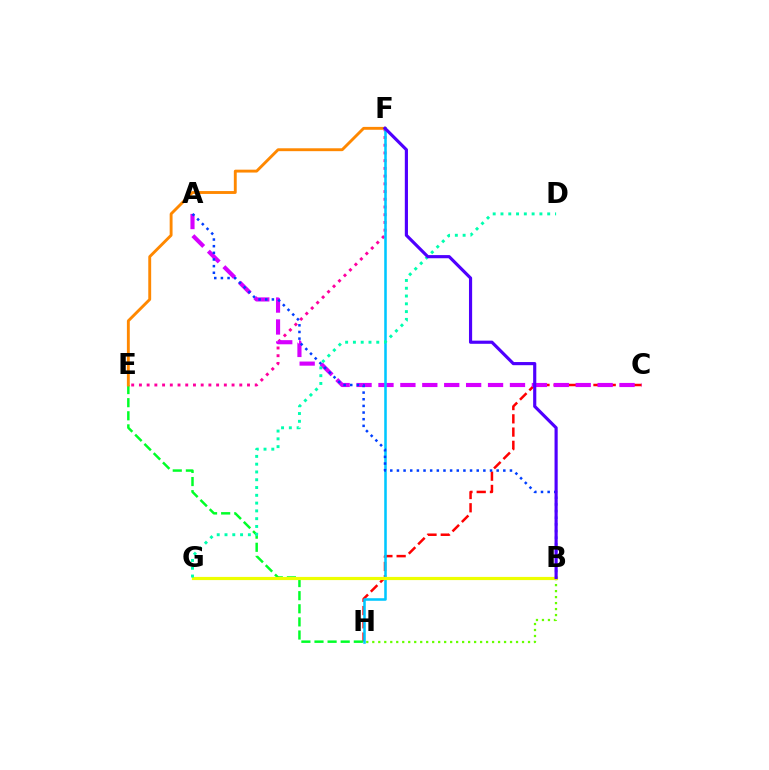{('C', 'H'): [{'color': '#ff0000', 'line_style': 'dashed', 'thickness': 1.8}], ('E', 'H'): [{'color': '#00ff27', 'line_style': 'dashed', 'thickness': 1.78}], ('E', 'F'): [{'color': '#ff00a0', 'line_style': 'dotted', 'thickness': 2.1}, {'color': '#ff8800', 'line_style': 'solid', 'thickness': 2.07}], ('A', 'C'): [{'color': '#d600ff', 'line_style': 'dashed', 'thickness': 2.98}], ('F', 'H'): [{'color': '#00c7ff', 'line_style': 'solid', 'thickness': 1.84}], ('B', 'H'): [{'color': '#66ff00', 'line_style': 'dotted', 'thickness': 1.63}], ('B', 'G'): [{'color': '#eeff00', 'line_style': 'solid', 'thickness': 2.28}], ('A', 'B'): [{'color': '#003fff', 'line_style': 'dotted', 'thickness': 1.81}], ('D', 'G'): [{'color': '#00ffaf', 'line_style': 'dotted', 'thickness': 2.12}], ('B', 'F'): [{'color': '#4f00ff', 'line_style': 'solid', 'thickness': 2.27}]}